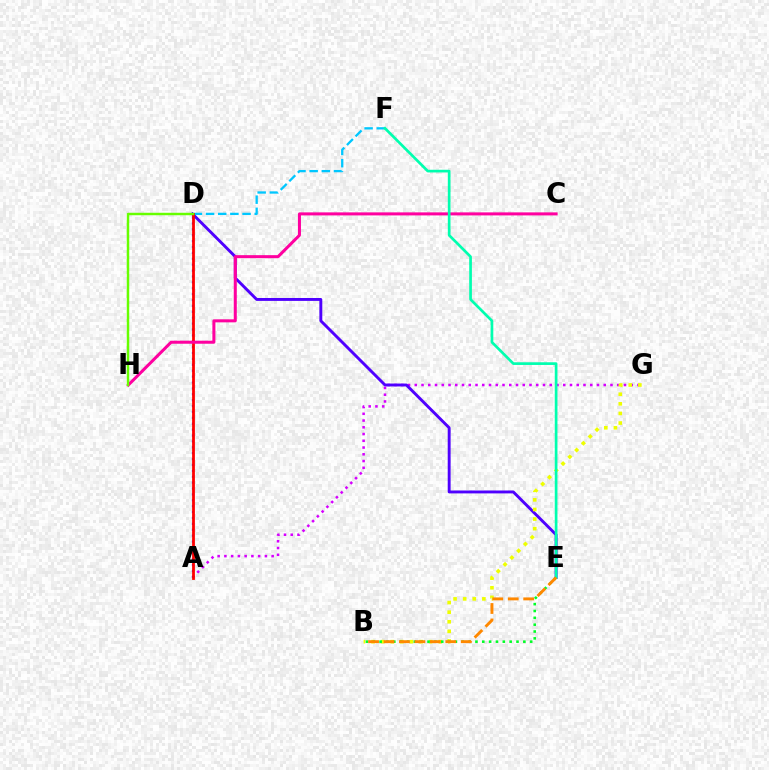{('A', 'G'): [{'color': '#d600ff', 'line_style': 'dotted', 'thickness': 1.83}], ('D', 'E'): [{'color': '#4f00ff', 'line_style': 'solid', 'thickness': 2.09}], ('D', 'F'): [{'color': '#00c7ff', 'line_style': 'dashed', 'thickness': 1.65}], ('A', 'D'): [{'color': '#003fff', 'line_style': 'dotted', 'thickness': 1.6}, {'color': '#ff0000', 'line_style': 'solid', 'thickness': 2.01}], ('B', 'G'): [{'color': '#eeff00', 'line_style': 'dotted', 'thickness': 2.61}], ('C', 'H'): [{'color': '#ff00a0', 'line_style': 'solid', 'thickness': 2.18}], ('E', 'F'): [{'color': '#00ffaf', 'line_style': 'solid', 'thickness': 1.94}], ('D', 'H'): [{'color': '#66ff00', 'line_style': 'solid', 'thickness': 1.77}], ('B', 'E'): [{'color': '#00ff27', 'line_style': 'dotted', 'thickness': 1.86}, {'color': '#ff8800', 'line_style': 'dashed', 'thickness': 2.1}]}